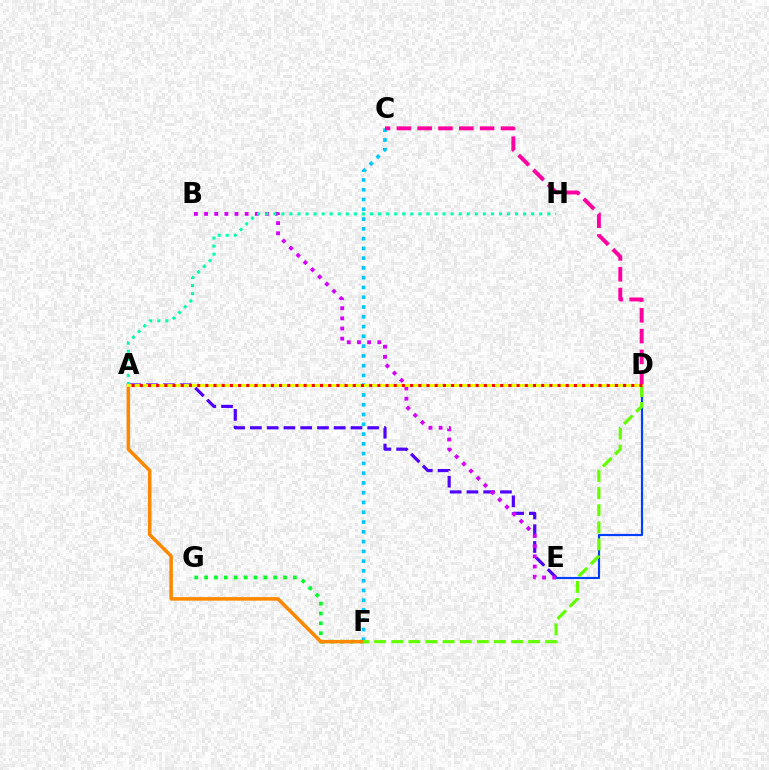{('A', 'E'): [{'color': '#4f00ff', 'line_style': 'dashed', 'thickness': 2.28}], ('F', 'G'): [{'color': '#00ff27', 'line_style': 'dotted', 'thickness': 2.68}], ('D', 'E'): [{'color': '#003fff', 'line_style': 'solid', 'thickness': 1.56}], ('C', 'F'): [{'color': '#00c7ff', 'line_style': 'dotted', 'thickness': 2.66}], ('C', 'D'): [{'color': '#ff00a0', 'line_style': 'dashed', 'thickness': 2.83}], ('A', 'F'): [{'color': '#ff8800', 'line_style': 'solid', 'thickness': 2.54}], ('B', 'E'): [{'color': '#d600ff', 'line_style': 'dotted', 'thickness': 2.76}], ('A', 'H'): [{'color': '#00ffaf', 'line_style': 'dotted', 'thickness': 2.19}], ('D', 'F'): [{'color': '#66ff00', 'line_style': 'dashed', 'thickness': 2.33}], ('A', 'D'): [{'color': '#eeff00', 'line_style': 'solid', 'thickness': 2.1}, {'color': '#ff0000', 'line_style': 'dotted', 'thickness': 2.23}]}